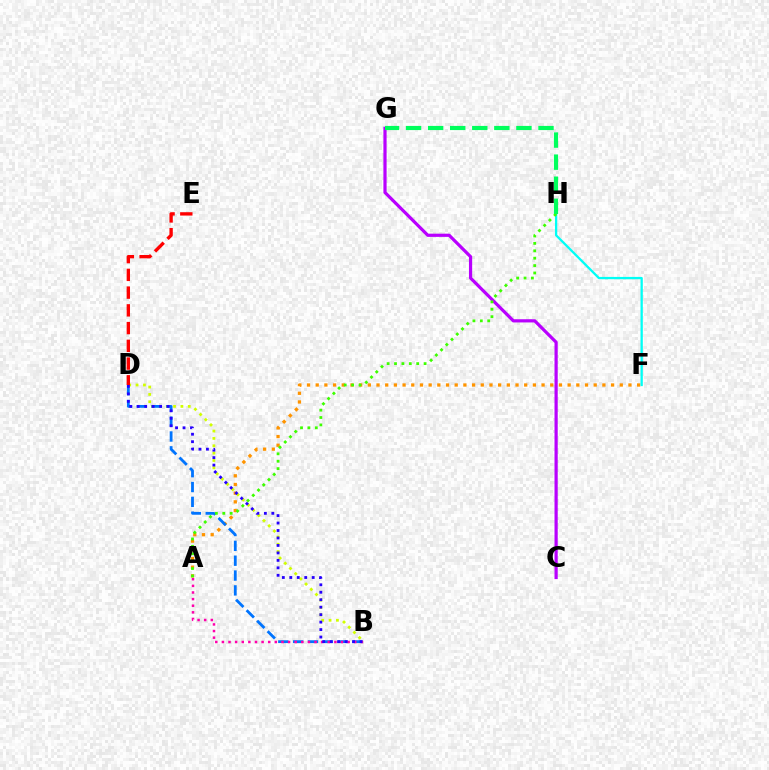{('A', 'F'): [{'color': '#ff9400', 'line_style': 'dotted', 'thickness': 2.36}], ('B', 'D'): [{'color': '#d1ff00', 'line_style': 'dotted', 'thickness': 2.0}, {'color': '#0074ff', 'line_style': 'dashed', 'thickness': 2.02}, {'color': '#2500ff', 'line_style': 'dotted', 'thickness': 2.03}], ('D', 'E'): [{'color': '#ff0000', 'line_style': 'dashed', 'thickness': 2.41}], ('C', 'G'): [{'color': '#b900ff', 'line_style': 'solid', 'thickness': 2.31}], ('F', 'H'): [{'color': '#00fff6', 'line_style': 'solid', 'thickness': 1.64}], ('A', 'B'): [{'color': '#ff00ac', 'line_style': 'dotted', 'thickness': 1.8}], ('A', 'H'): [{'color': '#3dff00', 'line_style': 'dotted', 'thickness': 2.01}], ('G', 'H'): [{'color': '#00ff5c', 'line_style': 'dashed', 'thickness': 3.0}]}